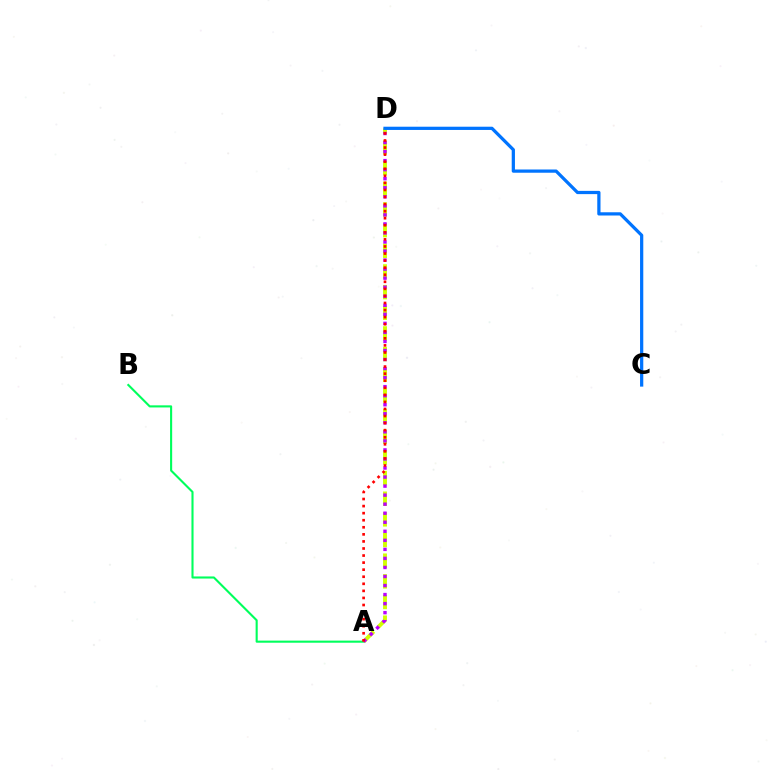{('A', 'D'): [{'color': '#d1ff00', 'line_style': 'dashed', 'thickness': 2.81}, {'color': '#b900ff', 'line_style': 'dotted', 'thickness': 2.46}, {'color': '#ff0000', 'line_style': 'dotted', 'thickness': 1.92}], ('A', 'B'): [{'color': '#00ff5c', 'line_style': 'solid', 'thickness': 1.52}], ('C', 'D'): [{'color': '#0074ff', 'line_style': 'solid', 'thickness': 2.33}]}